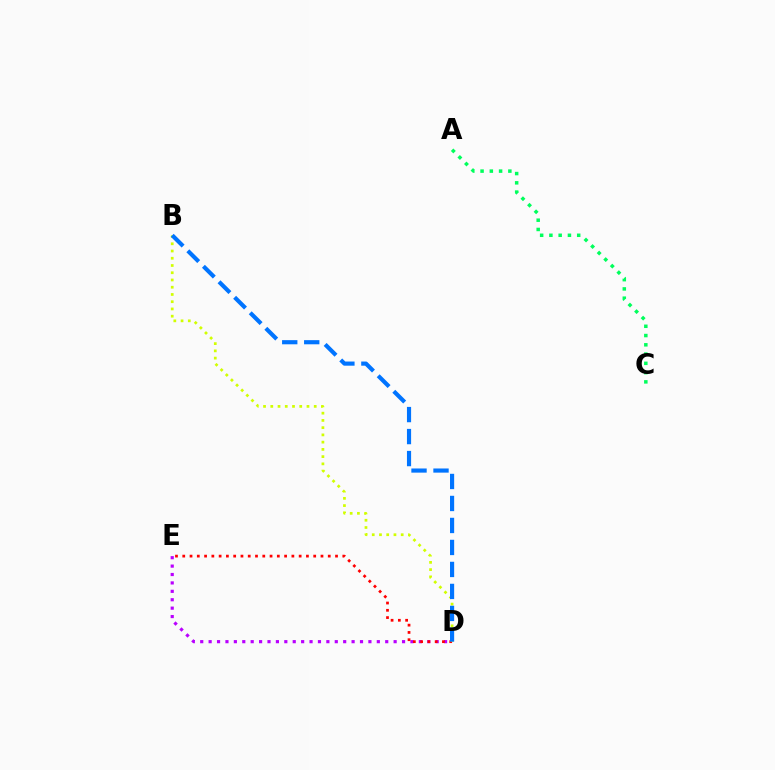{('D', 'E'): [{'color': '#b900ff', 'line_style': 'dotted', 'thickness': 2.28}, {'color': '#ff0000', 'line_style': 'dotted', 'thickness': 1.98}], ('B', 'D'): [{'color': '#d1ff00', 'line_style': 'dotted', 'thickness': 1.97}, {'color': '#0074ff', 'line_style': 'dashed', 'thickness': 2.99}], ('A', 'C'): [{'color': '#00ff5c', 'line_style': 'dotted', 'thickness': 2.52}]}